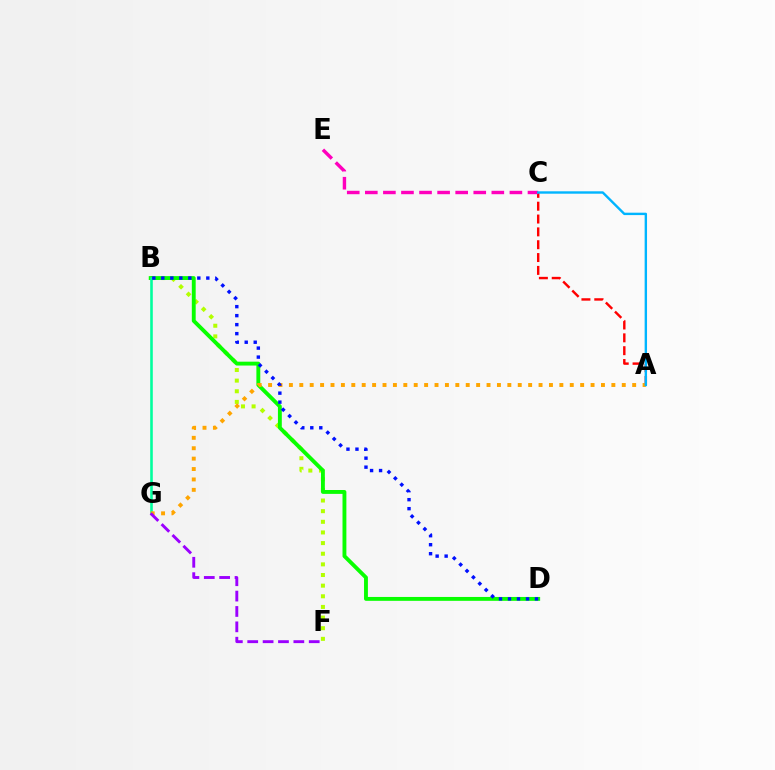{('A', 'C'): [{'color': '#ff0000', 'line_style': 'dashed', 'thickness': 1.74}, {'color': '#00b5ff', 'line_style': 'solid', 'thickness': 1.73}], ('B', 'F'): [{'color': '#b3ff00', 'line_style': 'dotted', 'thickness': 2.89}], ('B', 'D'): [{'color': '#08ff00', 'line_style': 'solid', 'thickness': 2.79}, {'color': '#0010ff', 'line_style': 'dotted', 'thickness': 2.45}], ('C', 'E'): [{'color': '#ff00bd', 'line_style': 'dashed', 'thickness': 2.46}], ('B', 'G'): [{'color': '#00ff9d', 'line_style': 'solid', 'thickness': 1.87}], ('A', 'G'): [{'color': '#ffa500', 'line_style': 'dotted', 'thickness': 2.83}], ('F', 'G'): [{'color': '#9b00ff', 'line_style': 'dashed', 'thickness': 2.09}]}